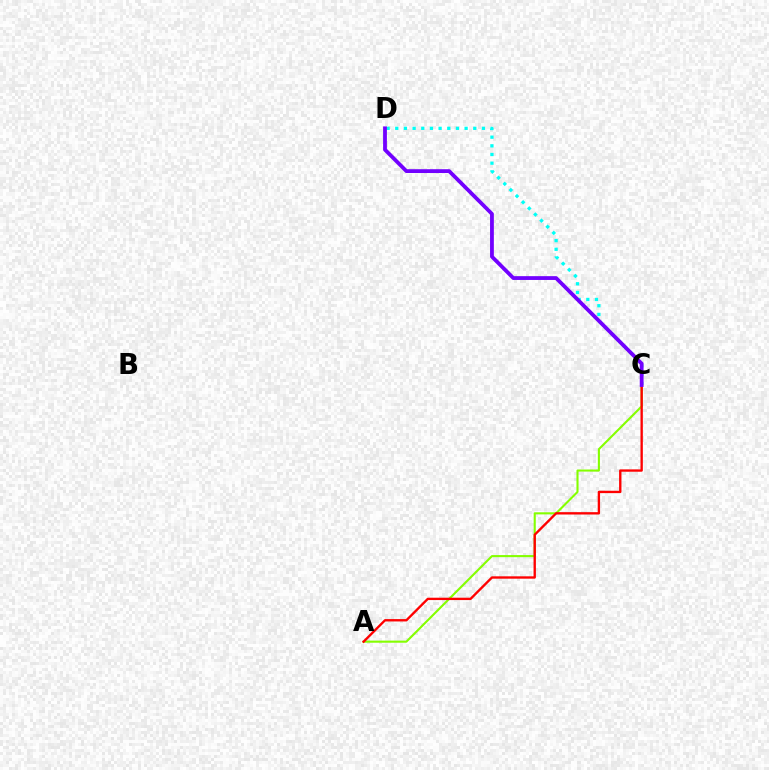{('A', 'C'): [{'color': '#84ff00', 'line_style': 'solid', 'thickness': 1.51}, {'color': '#ff0000', 'line_style': 'solid', 'thickness': 1.7}], ('C', 'D'): [{'color': '#00fff6', 'line_style': 'dotted', 'thickness': 2.36}, {'color': '#7200ff', 'line_style': 'solid', 'thickness': 2.74}]}